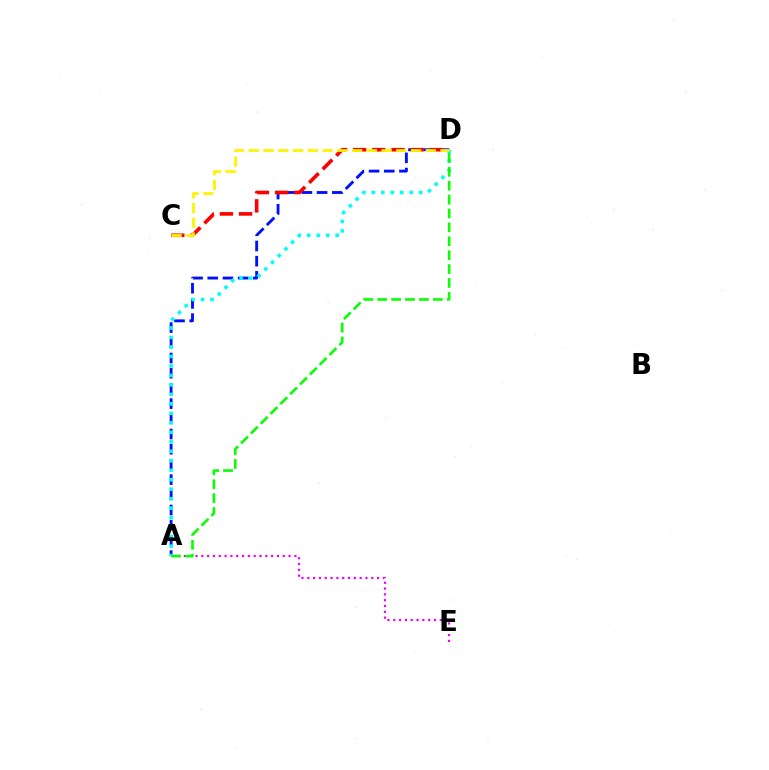{('A', 'D'): [{'color': '#0010ff', 'line_style': 'dashed', 'thickness': 2.06}, {'color': '#00fff6', 'line_style': 'dotted', 'thickness': 2.58}, {'color': '#08ff00', 'line_style': 'dashed', 'thickness': 1.89}], ('C', 'D'): [{'color': '#ff0000', 'line_style': 'dashed', 'thickness': 2.6}, {'color': '#fcf500', 'line_style': 'dashed', 'thickness': 2.0}], ('A', 'E'): [{'color': '#ee00ff', 'line_style': 'dotted', 'thickness': 1.58}]}